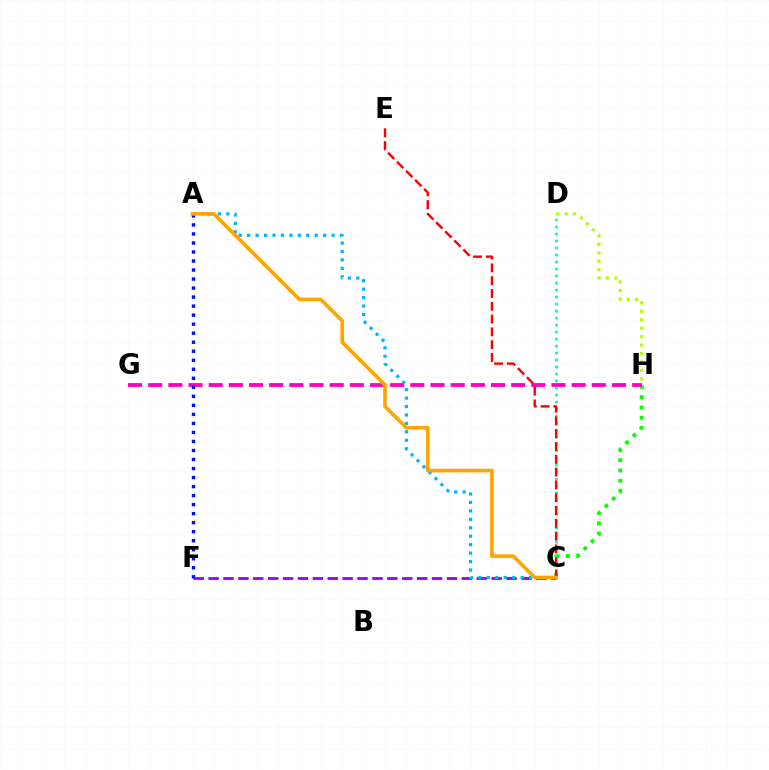{('D', 'H'): [{'color': '#b3ff00', 'line_style': 'dotted', 'thickness': 2.29}], ('C', 'F'): [{'color': '#9b00ff', 'line_style': 'dashed', 'thickness': 2.02}], ('C', 'H'): [{'color': '#08ff00', 'line_style': 'dotted', 'thickness': 2.79}], ('G', 'H'): [{'color': '#ff00bd', 'line_style': 'dashed', 'thickness': 2.74}], ('A', 'C'): [{'color': '#00b5ff', 'line_style': 'dotted', 'thickness': 2.29}, {'color': '#ffa500', 'line_style': 'solid', 'thickness': 2.62}], ('C', 'D'): [{'color': '#00ff9d', 'line_style': 'dotted', 'thickness': 1.9}], ('A', 'F'): [{'color': '#0010ff', 'line_style': 'dotted', 'thickness': 2.45}], ('C', 'E'): [{'color': '#ff0000', 'line_style': 'dashed', 'thickness': 1.74}]}